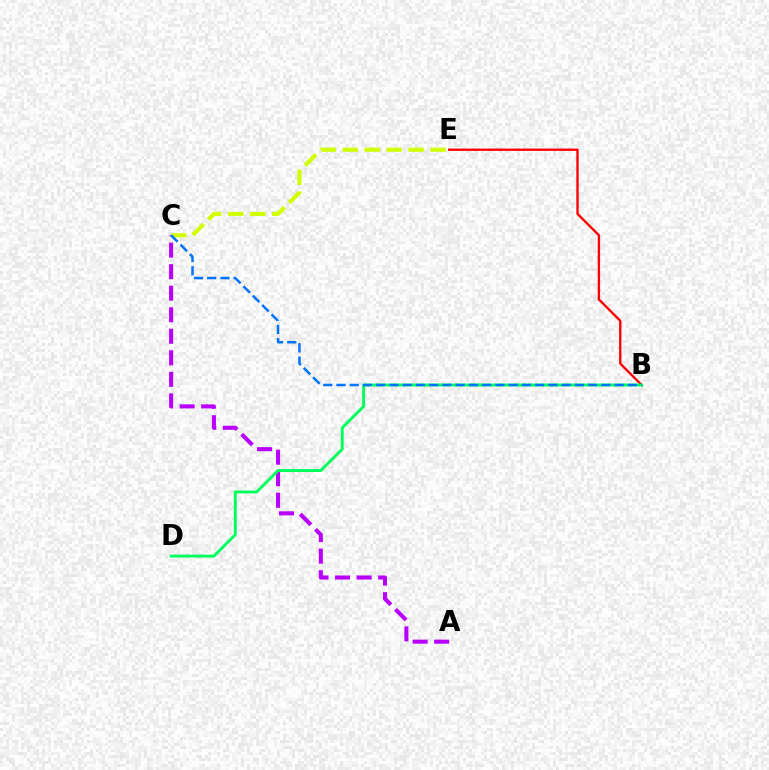{('A', 'C'): [{'color': '#b900ff', 'line_style': 'dashed', 'thickness': 2.93}], ('C', 'E'): [{'color': '#d1ff00', 'line_style': 'dashed', 'thickness': 2.98}], ('B', 'E'): [{'color': '#ff0000', 'line_style': 'solid', 'thickness': 1.69}], ('B', 'D'): [{'color': '#00ff5c', 'line_style': 'solid', 'thickness': 2.1}], ('B', 'C'): [{'color': '#0074ff', 'line_style': 'dashed', 'thickness': 1.8}]}